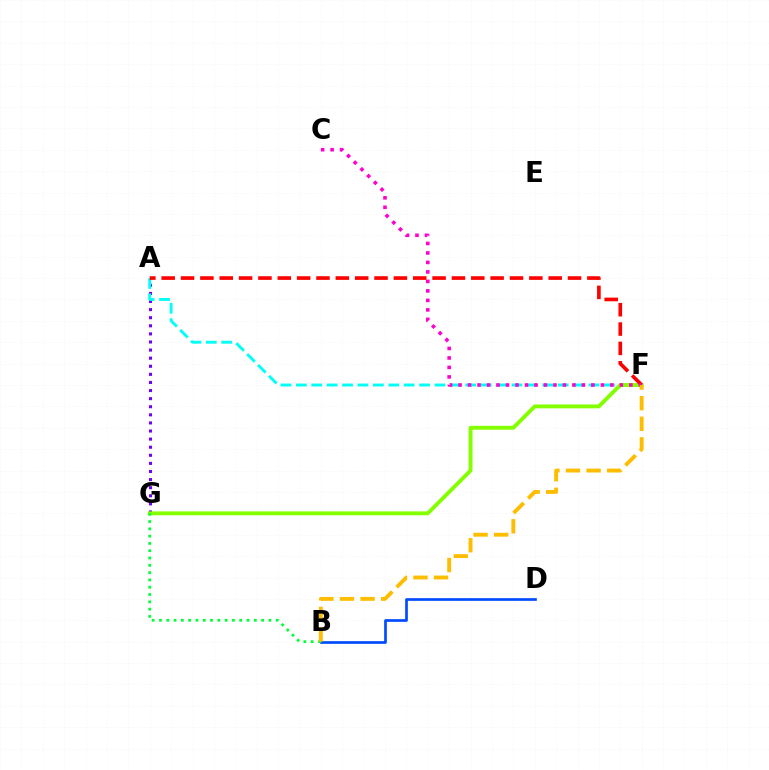{('A', 'G'): [{'color': '#7200ff', 'line_style': 'dotted', 'thickness': 2.2}], ('B', 'D'): [{'color': '#004bff', 'line_style': 'solid', 'thickness': 1.93}], ('A', 'F'): [{'color': '#00fff6', 'line_style': 'dashed', 'thickness': 2.09}, {'color': '#ff0000', 'line_style': 'dashed', 'thickness': 2.63}], ('F', 'G'): [{'color': '#84ff00', 'line_style': 'solid', 'thickness': 2.81}], ('B', 'G'): [{'color': '#00ff39', 'line_style': 'dotted', 'thickness': 1.98}], ('C', 'F'): [{'color': '#ff00cf', 'line_style': 'dotted', 'thickness': 2.58}], ('B', 'F'): [{'color': '#ffbd00', 'line_style': 'dashed', 'thickness': 2.8}]}